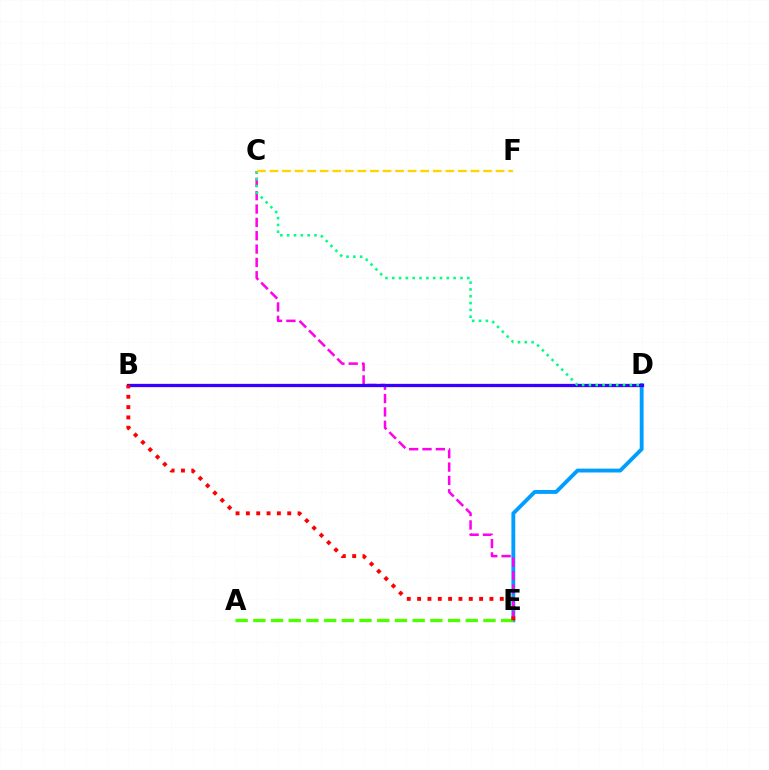{('D', 'E'): [{'color': '#009eff', 'line_style': 'solid', 'thickness': 2.78}], ('C', 'E'): [{'color': '#ff00ed', 'line_style': 'dashed', 'thickness': 1.81}], ('B', 'D'): [{'color': '#3700ff', 'line_style': 'solid', 'thickness': 2.36}], ('A', 'E'): [{'color': '#4fff00', 'line_style': 'dashed', 'thickness': 2.4}], ('B', 'E'): [{'color': '#ff0000', 'line_style': 'dotted', 'thickness': 2.81}], ('C', 'D'): [{'color': '#00ff86', 'line_style': 'dotted', 'thickness': 1.85}], ('C', 'F'): [{'color': '#ffd500', 'line_style': 'dashed', 'thickness': 1.71}]}